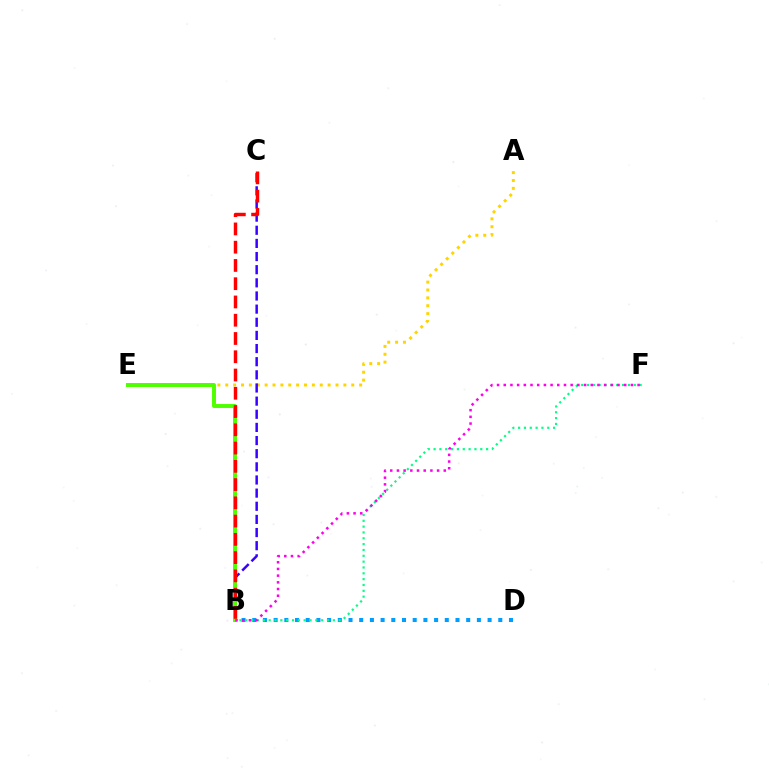{('B', 'D'): [{'color': '#009eff', 'line_style': 'dotted', 'thickness': 2.91}], ('A', 'E'): [{'color': '#ffd500', 'line_style': 'dotted', 'thickness': 2.14}], ('B', 'C'): [{'color': '#3700ff', 'line_style': 'dashed', 'thickness': 1.79}, {'color': '#ff0000', 'line_style': 'dashed', 'thickness': 2.48}], ('B', 'E'): [{'color': '#4fff00', 'line_style': 'solid', 'thickness': 2.85}], ('B', 'F'): [{'color': '#00ff86', 'line_style': 'dotted', 'thickness': 1.59}, {'color': '#ff00ed', 'line_style': 'dotted', 'thickness': 1.82}]}